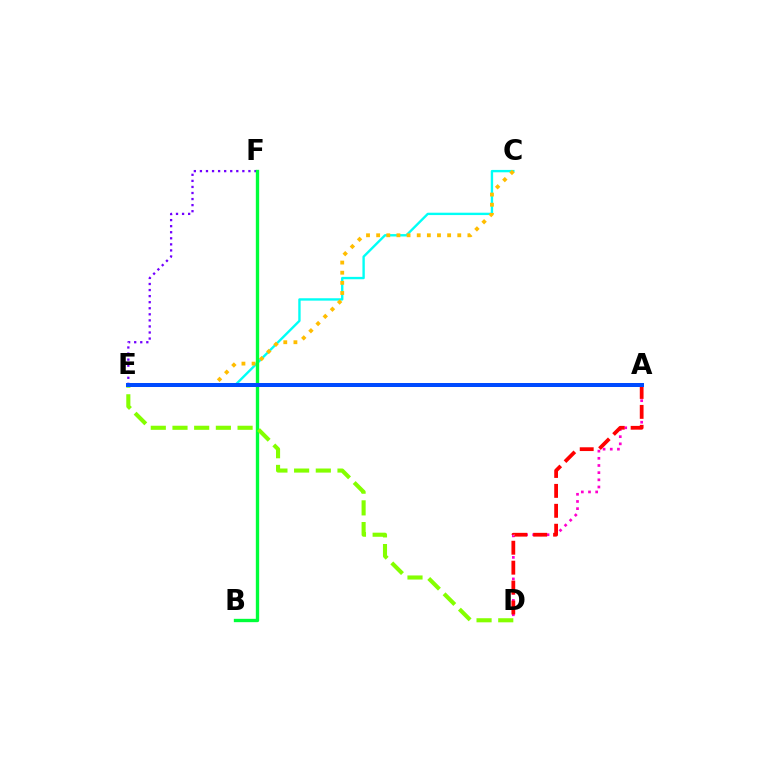{('E', 'F'): [{'color': '#7200ff', 'line_style': 'dotted', 'thickness': 1.65}], ('A', 'D'): [{'color': '#ff00cf', 'line_style': 'dotted', 'thickness': 1.95}, {'color': '#ff0000', 'line_style': 'dashed', 'thickness': 2.71}], ('C', 'E'): [{'color': '#00fff6', 'line_style': 'solid', 'thickness': 1.71}, {'color': '#ffbd00', 'line_style': 'dotted', 'thickness': 2.75}], ('B', 'F'): [{'color': '#00ff39', 'line_style': 'solid', 'thickness': 2.41}], ('D', 'E'): [{'color': '#84ff00', 'line_style': 'dashed', 'thickness': 2.95}], ('A', 'E'): [{'color': '#004bff', 'line_style': 'solid', 'thickness': 2.89}]}